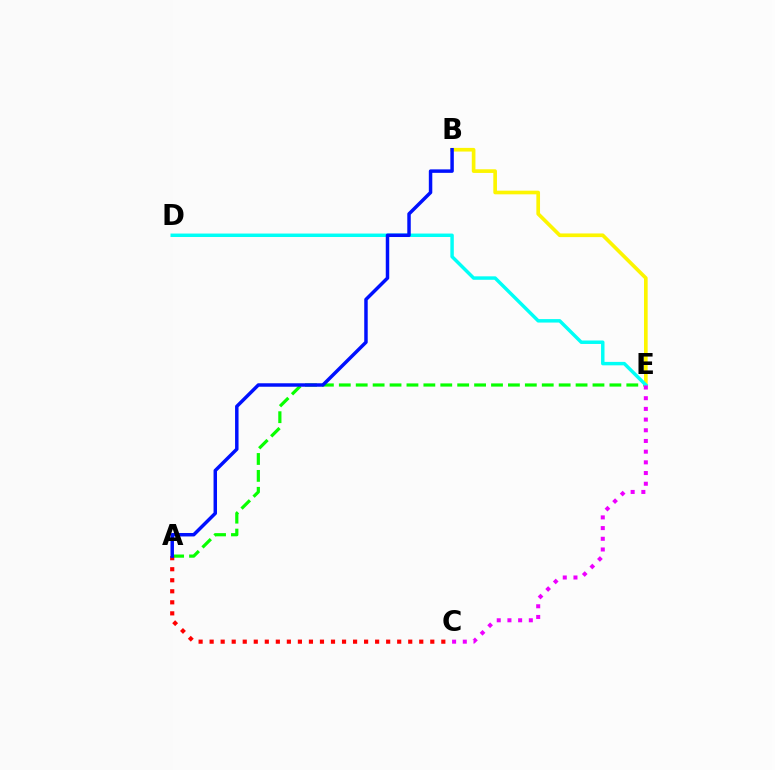{('A', 'E'): [{'color': '#08ff00', 'line_style': 'dashed', 'thickness': 2.3}], ('B', 'E'): [{'color': '#fcf500', 'line_style': 'solid', 'thickness': 2.64}], ('D', 'E'): [{'color': '#00fff6', 'line_style': 'solid', 'thickness': 2.49}], ('C', 'E'): [{'color': '#ee00ff', 'line_style': 'dotted', 'thickness': 2.91}], ('A', 'C'): [{'color': '#ff0000', 'line_style': 'dotted', 'thickness': 3.0}], ('A', 'B'): [{'color': '#0010ff', 'line_style': 'solid', 'thickness': 2.5}]}